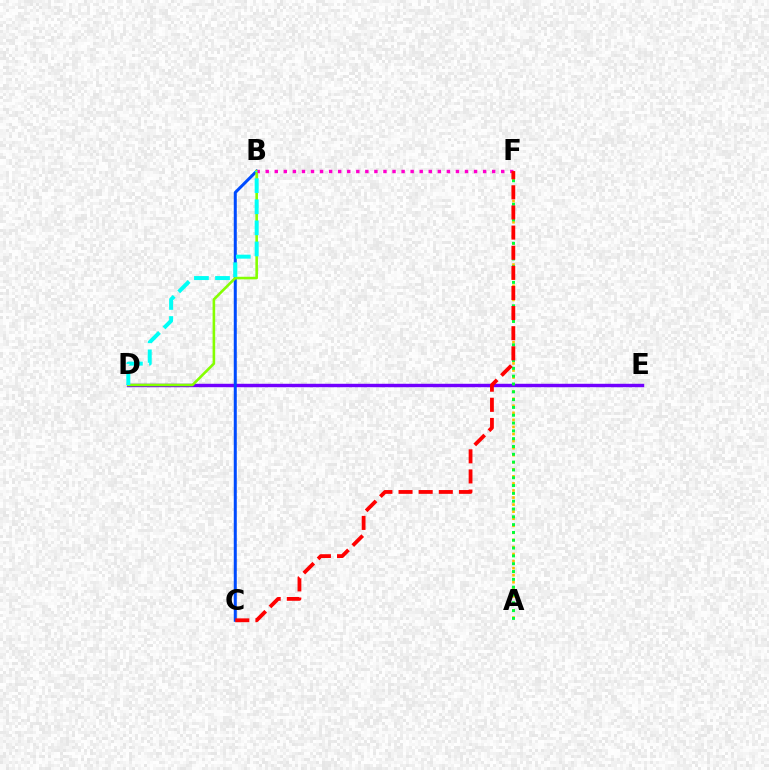{('A', 'F'): [{'color': '#ffbd00', 'line_style': 'dotted', 'thickness': 1.92}, {'color': '#00ff39', 'line_style': 'dotted', 'thickness': 2.12}], ('D', 'E'): [{'color': '#7200ff', 'line_style': 'solid', 'thickness': 2.47}], ('B', 'C'): [{'color': '#004bff', 'line_style': 'solid', 'thickness': 2.17}], ('B', 'D'): [{'color': '#84ff00', 'line_style': 'solid', 'thickness': 1.87}, {'color': '#00fff6', 'line_style': 'dashed', 'thickness': 2.86}], ('B', 'F'): [{'color': '#ff00cf', 'line_style': 'dotted', 'thickness': 2.46}], ('C', 'F'): [{'color': '#ff0000', 'line_style': 'dashed', 'thickness': 2.73}]}